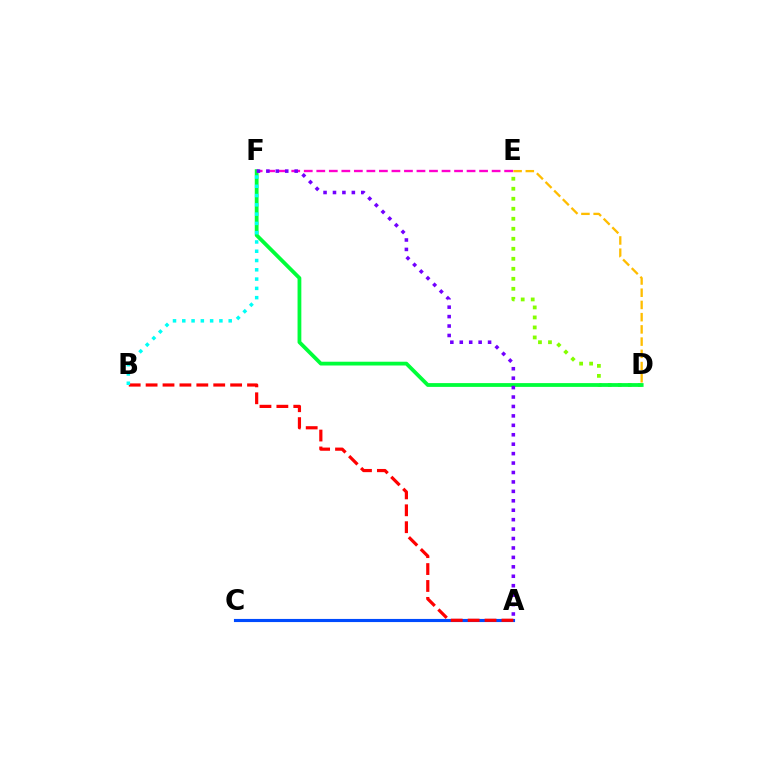{('D', 'E'): [{'color': '#84ff00', 'line_style': 'dotted', 'thickness': 2.72}, {'color': '#ffbd00', 'line_style': 'dashed', 'thickness': 1.66}], ('D', 'F'): [{'color': '#00ff39', 'line_style': 'solid', 'thickness': 2.73}], ('A', 'C'): [{'color': '#004bff', 'line_style': 'solid', 'thickness': 2.25}], ('E', 'F'): [{'color': '#ff00cf', 'line_style': 'dashed', 'thickness': 1.7}], ('A', 'B'): [{'color': '#ff0000', 'line_style': 'dashed', 'thickness': 2.3}], ('A', 'F'): [{'color': '#7200ff', 'line_style': 'dotted', 'thickness': 2.56}], ('B', 'F'): [{'color': '#00fff6', 'line_style': 'dotted', 'thickness': 2.52}]}